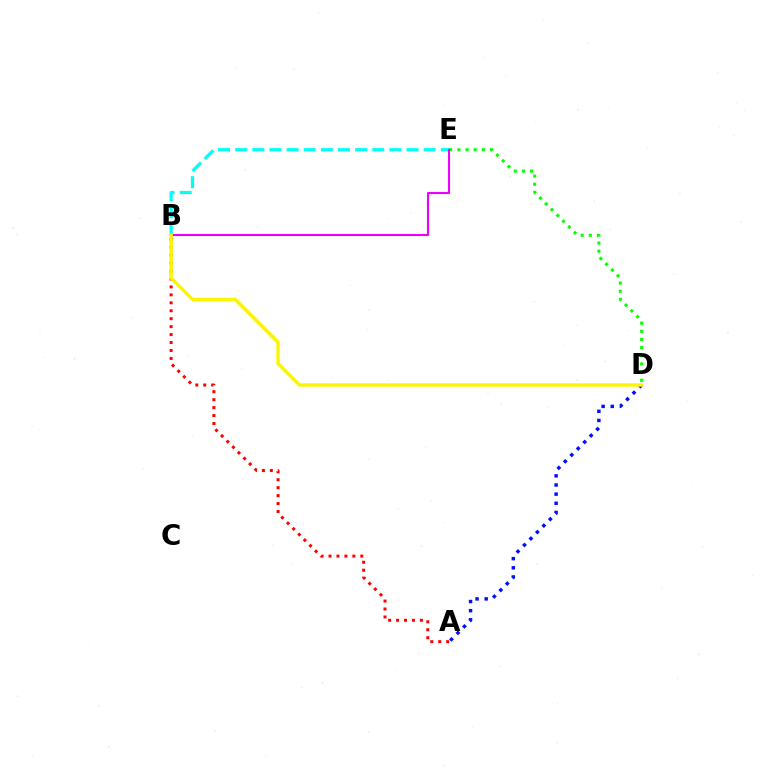{('A', 'B'): [{'color': '#ff0000', 'line_style': 'dotted', 'thickness': 2.16}], ('B', 'E'): [{'color': '#00fff6', 'line_style': 'dashed', 'thickness': 2.33}, {'color': '#ee00ff', 'line_style': 'solid', 'thickness': 1.51}], ('D', 'E'): [{'color': '#08ff00', 'line_style': 'dotted', 'thickness': 2.22}], ('A', 'D'): [{'color': '#0010ff', 'line_style': 'dotted', 'thickness': 2.48}], ('B', 'D'): [{'color': '#fcf500', 'line_style': 'solid', 'thickness': 2.44}]}